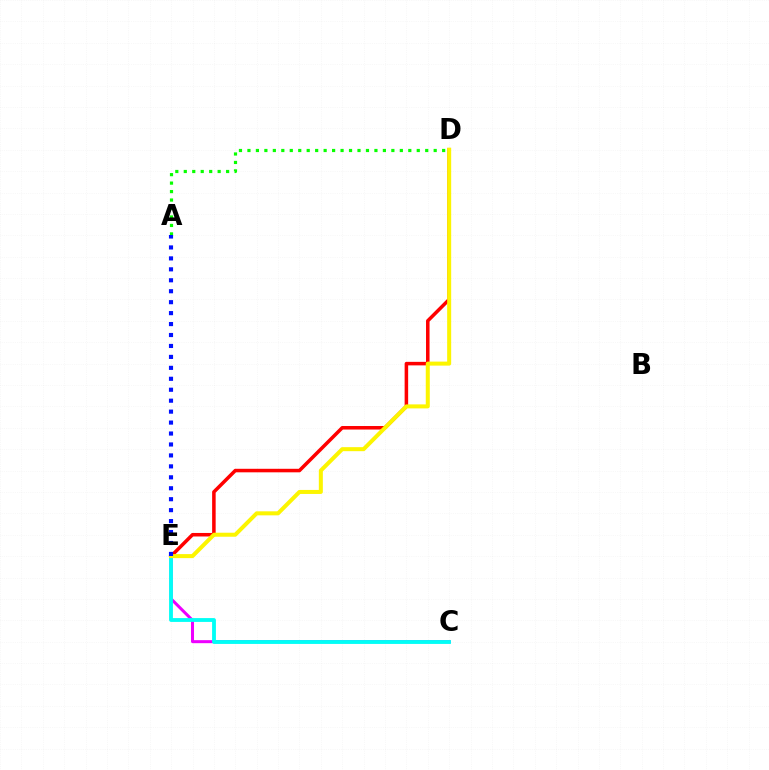{('C', 'E'): [{'color': '#ee00ff', 'line_style': 'solid', 'thickness': 2.18}, {'color': '#00fff6', 'line_style': 'solid', 'thickness': 2.75}], ('D', 'E'): [{'color': '#ff0000', 'line_style': 'solid', 'thickness': 2.54}, {'color': '#fcf500', 'line_style': 'solid', 'thickness': 2.89}], ('A', 'D'): [{'color': '#08ff00', 'line_style': 'dotted', 'thickness': 2.3}], ('A', 'E'): [{'color': '#0010ff', 'line_style': 'dotted', 'thickness': 2.97}]}